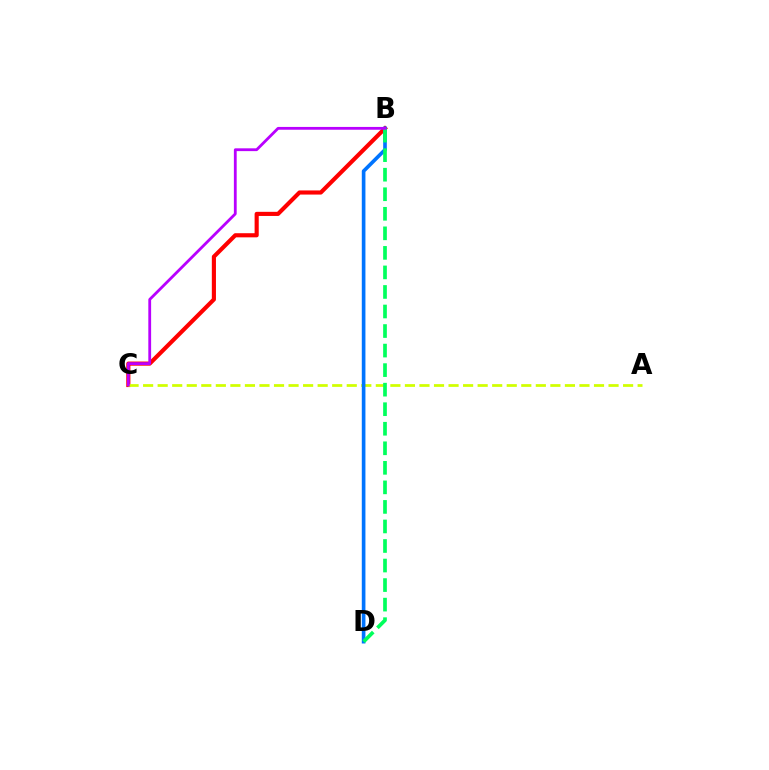{('B', 'C'): [{'color': '#ff0000', 'line_style': 'solid', 'thickness': 2.97}, {'color': '#b900ff', 'line_style': 'solid', 'thickness': 2.02}], ('A', 'C'): [{'color': '#d1ff00', 'line_style': 'dashed', 'thickness': 1.98}], ('B', 'D'): [{'color': '#0074ff', 'line_style': 'solid', 'thickness': 2.62}, {'color': '#00ff5c', 'line_style': 'dashed', 'thickness': 2.65}]}